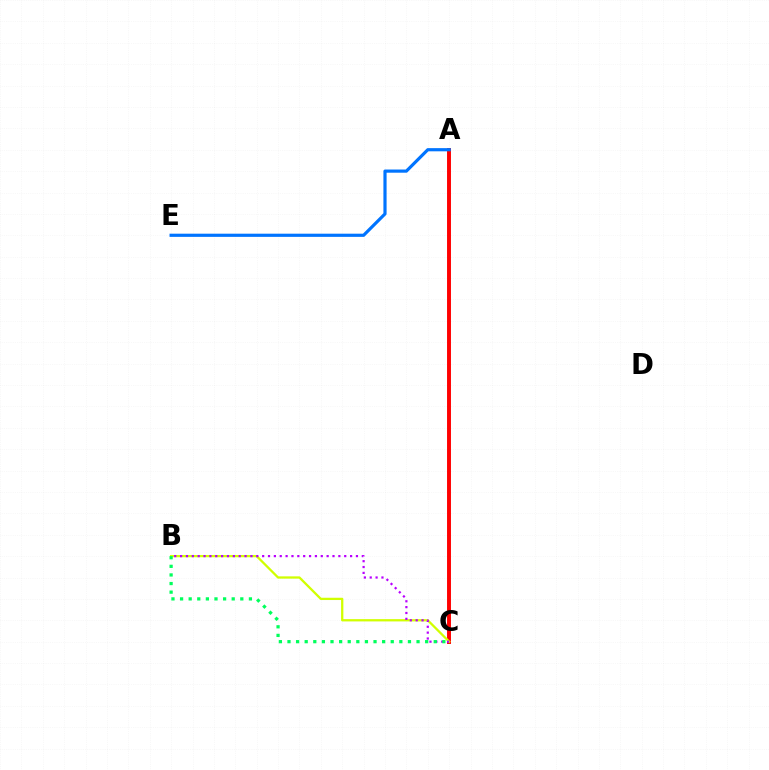{('A', 'C'): [{'color': '#ff0000', 'line_style': 'solid', 'thickness': 2.82}], ('B', 'C'): [{'color': '#d1ff00', 'line_style': 'solid', 'thickness': 1.64}, {'color': '#b900ff', 'line_style': 'dotted', 'thickness': 1.59}, {'color': '#00ff5c', 'line_style': 'dotted', 'thickness': 2.34}], ('A', 'E'): [{'color': '#0074ff', 'line_style': 'solid', 'thickness': 2.29}]}